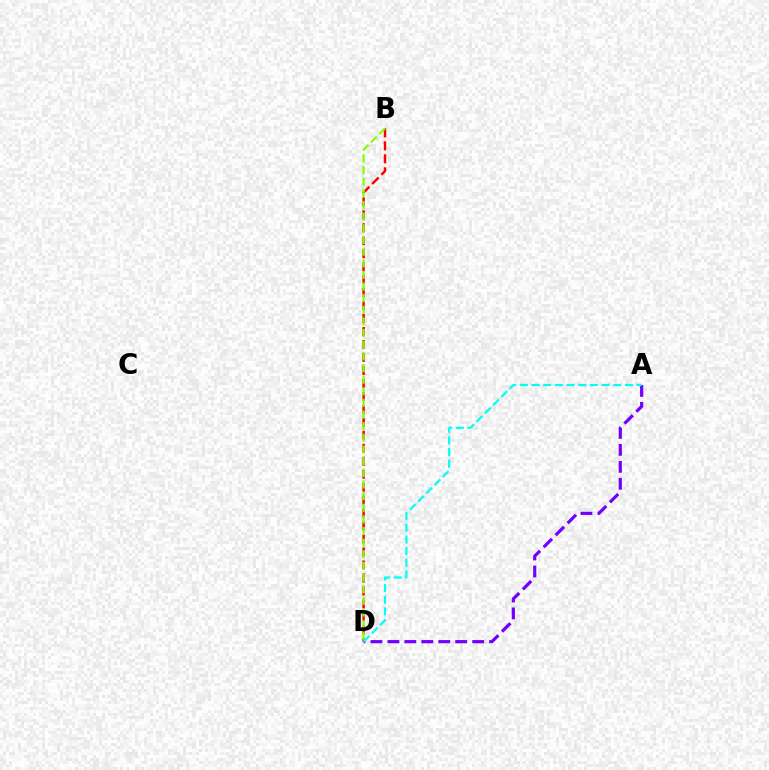{('B', 'D'): [{'color': '#ff0000', 'line_style': 'dashed', 'thickness': 1.76}, {'color': '#84ff00', 'line_style': 'dashed', 'thickness': 1.58}], ('A', 'D'): [{'color': '#7200ff', 'line_style': 'dashed', 'thickness': 2.3}, {'color': '#00fff6', 'line_style': 'dashed', 'thickness': 1.59}]}